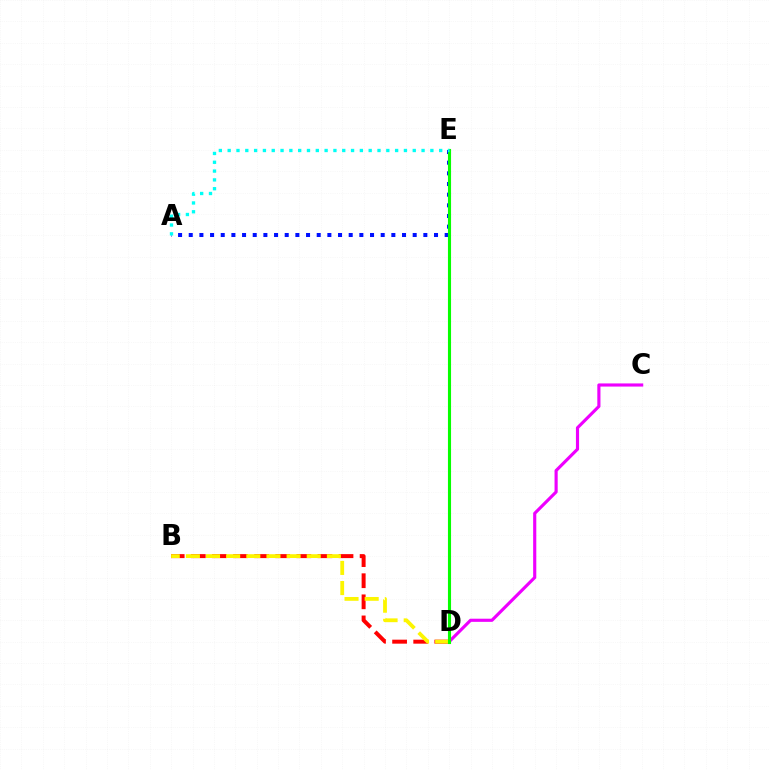{('C', 'D'): [{'color': '#ee00ff', 'line_style': 'solid', 'thickness': 2.26}], ('A', 'E'): [{'color': '#0010ff', 'line_style': 'dotted', 'thickness': 2.9}, {'color': '#00fff6', 'line_style': 'dotted', 'thickness': 2.39}], ('B', 'D'): [{'color': '#ff0000', 'line_style': 'dashed', 'thickness': 2.87}, {'color': '#fcf500', 'line_style': 'dashed', 'thickness': 2.74}], ('D', 'E'): [{'color': '#08ff00', 'line_style': 'solid', 'thickness': 2.23}]}